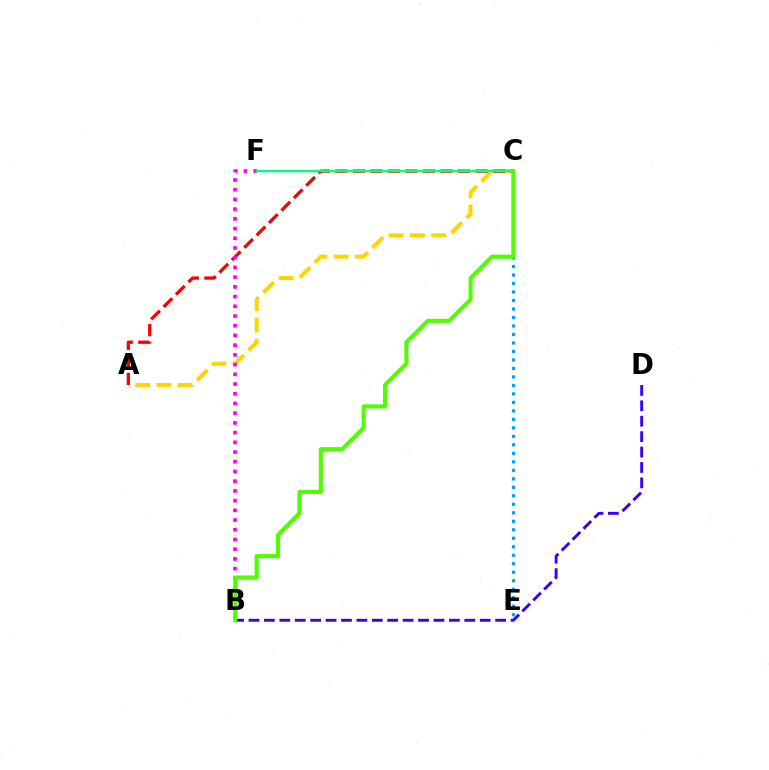{('C', 'E'): [{'color': '#009eff', 'line_style': 'dotted', 'thickness': 2.31}], ('A', 'C'): [{'color': '#ffd500', 'line_style': 'dashed', 'thickness': 2.89}, {'color': '#ff0000', 'line_style': 'dashed', 'thickness': 2.38}], ('B', 'F'): [{'color': '#ff00ed', 'line_style': 'dotted', 'thickness': 2.64}], ('B', 'D'): [{'color': '#3700ff', 'line_style': 'dashed', 'thickness': 2.09}], ('C', 'F'): [{'color': '#00ff86', 'line_style': 'solid', 'thickness': 1.74}], ('B', 'C'): [{'color': '#4fff00', 'line_style': 'solid', 'thickness': 2.94}]}